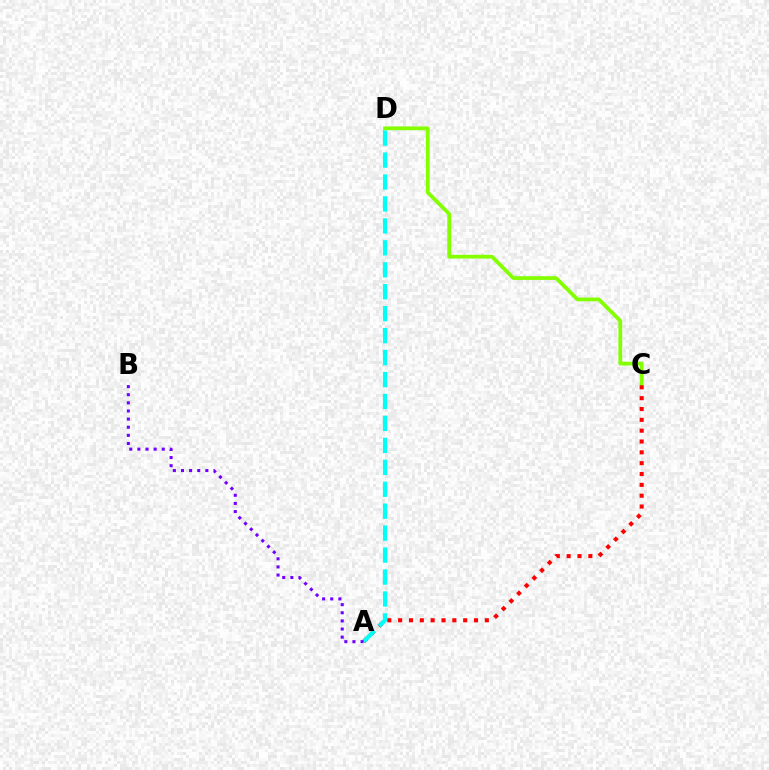{('C', 'D'): [{'color': '#84ff00', 'line_style': 'solid', 'thickness': 2.7}], ('A', 'C'): [{'color': '#ff0000', 'line_style': 'dotted', 'thickness': 2.94}], ('A', 'D'): [{'color': '#00fff6', 'line_style': 'dashed', 'thickness': 2.98}], ('A', 'B'): [{'color': '#7200ff', 'line_style': 'dotted', 'thickness': 2.21}]}